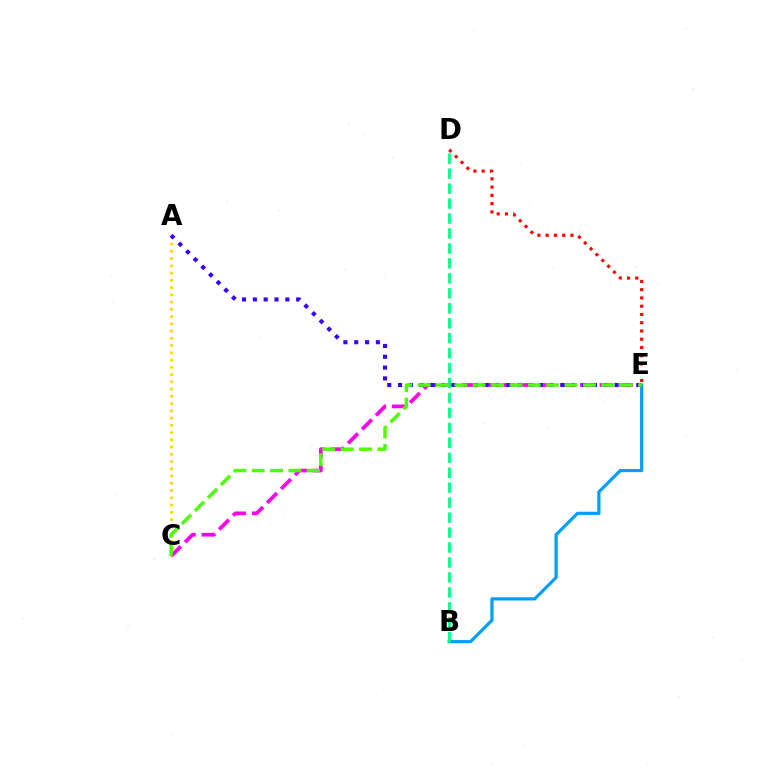{('B', 'E'): [{'color': '#009eff', 'line_style': 'solid', 'thickness': 2.3}], ('A', 'C'): [{'color': '#ffd500', 'line_style': 'dotted', 'thickness': 1.97}], ('C', 'E'): [{'color': '#ff00ed', 'line_style': 'dashed', 'thickness': 2.67}, {'color': '#4fff00', 'line_style': 'dashed', 'thickness': 2.5}], ('A', 'E'): [{'color': '#3700ff', 'line_style': 'dotted', 'thickness': 2.94}], ('B', 'D'): [{'color': '#00ff86', 'line_style': 'dashed', 'thickness': 2.03}], ('D', 'E'): [{'color': '#ff0000', 'line_style': 'dotted', 'thickness': 2.24}]}